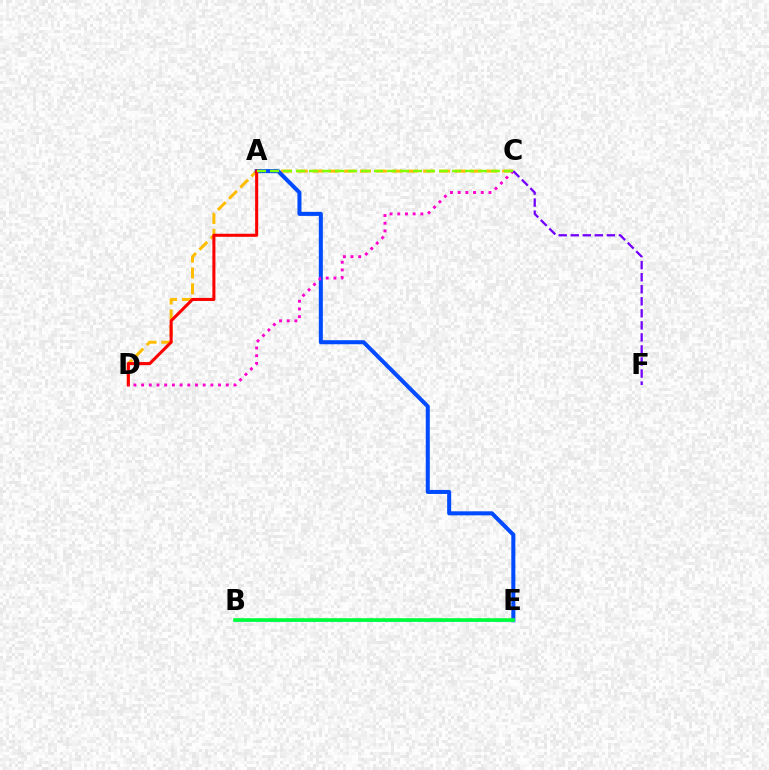{('C', 'D'): [{'color': '#ffbd00', 'line_style': 'dashed', 'thickness': 2.15}, {'color': '#ff00cf', 'line_style': 'dotted', 'thickness': 2.09}], ('A', 'E'): [{'color': '#004bff', 'line_style': 'solid', 'thickness': 2.9}], ('B', 'E'): [{'color': '#00fff6', 'line_style': 'solid', 'thickness': 1.86}, {'color': '#00ff39', 'line_style': 'solid', 'thickness': 2.61}], ('A', 'D'): [{'color': '#ff0000', 'line_style': 'solid', 'thickness': 2.2}], ('A', 'C'): [{'color': '#84ff00', 'line_style': 'dashed', 'thickness': 1.77}], ('C', 'F'): [{'color': '#7200ff', 'line_style': 'dashed', 'thickness': 1.64}]}